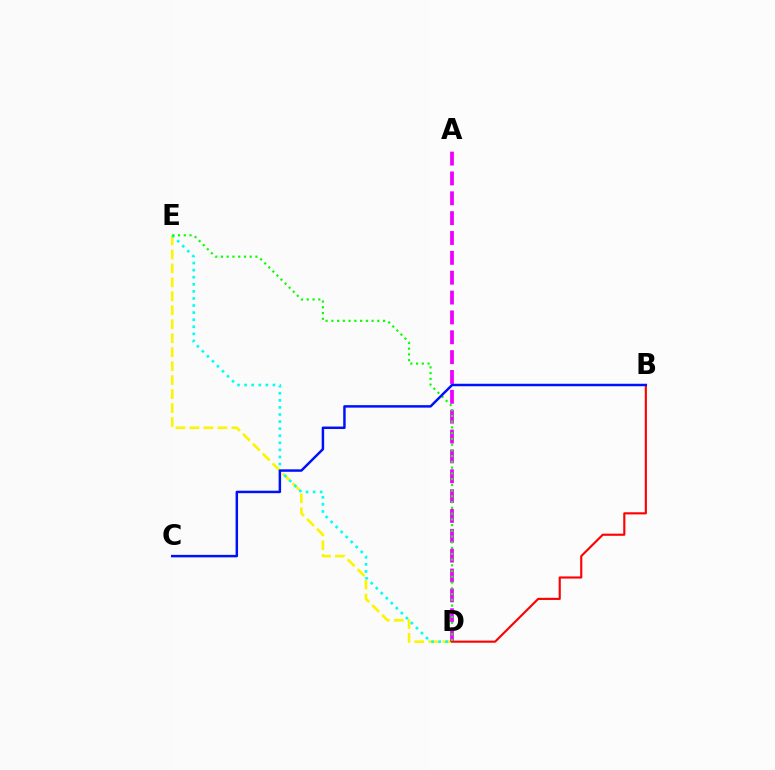{('D', 'E'): [{'color': '#fcf500', 'line_style': 'dashed', 'thickness': 1.9}, {'color': '#00fff6', 'line_style': 'dotted', 'thickness': 1.92}, {'color': '#08ff00', 'line_style': 'dotted', 'thickness': 1.56}], ('A', 'D'): [{'color': '#ee00ff', 'line_style': 'dashed', 'thickness': 2.7}], ('B', 'D'): [{'color': '#ff0000', 'line_style': 'solid', 'thickness': 1.54}], ('B', 'C'): [{'color': '#0010ff', 'line_style': 'solid', 'thickness': 1.78}]}